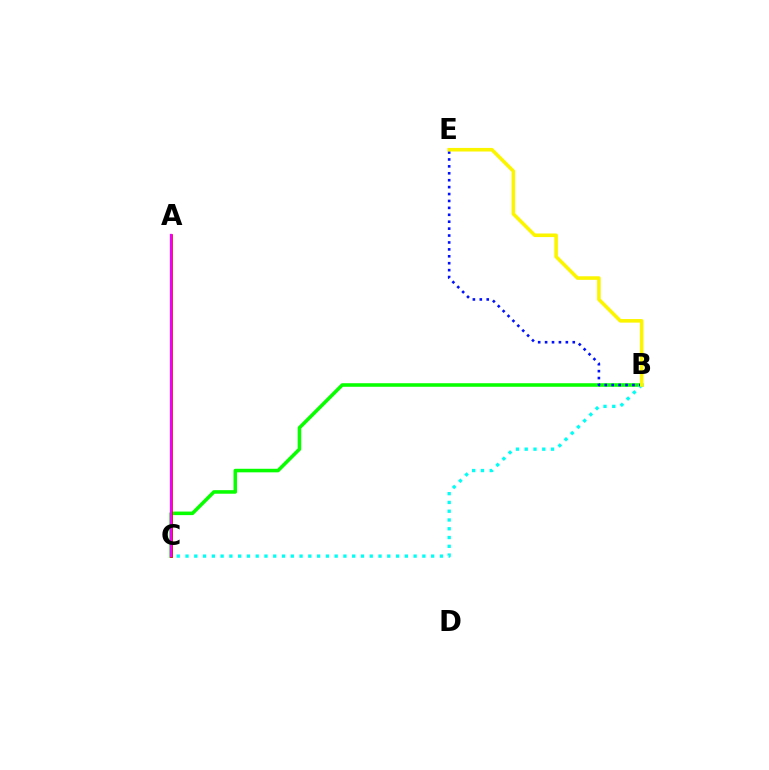{('B', 'C'): [{'color': '#08ff00', 'line_style': 'solid', 'thickness': 2.56}, {'color': '#00fff6', 'line_style': 'dotted', 'thickness': 2.38}], ('A', 'C'): [{'color': '#ff0000', 'line_style': 'solid', 'thickness': 1.93}, {'color': '#ee00ff', 'line_style': 'solid', 'thickness': 1.65}], ('B', 'E'): [{'color': '#0010ff', 'line_style': 'dotted', 'thickness': 1.88}, {'color': '#fcf500', 'line_style': 'solid', 'thickness': 2.57}]}